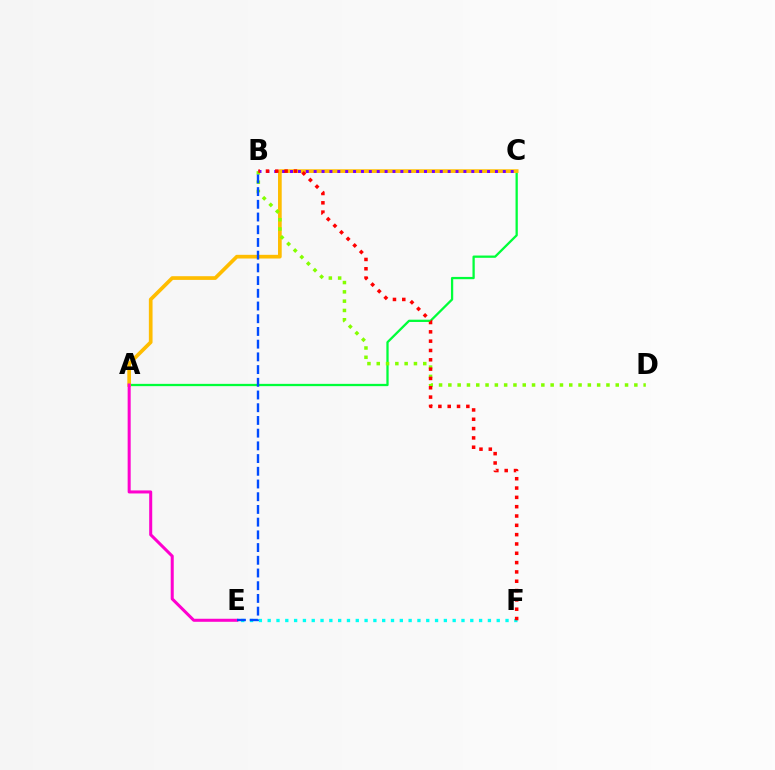{('A', 'C'): [{'color': '#00ff39', 'line_style': 'solid', 'thickness': 1.64}, {'color': '#ffbd00', 'line_style': 'solid', 'thickness': 2.66}], ('E', 'F'): [{'color': '#00fff6', 'line_style': 'dotted', 'thickness': 2.39}], ('B', 'C'): [{'color': '#7200ff', 'line_style': 'dotted', 'thickness': 2.14}], ('B', 'D'): [{'color': '#84ff00', 'line_style': 'dotted', 'thickness': 2.53}], ('A', 'E'): [{'color': '#ff00cf', 'line_style': 'solid', 'thickness': 2.19}], ('B', 'F'): [{'color': '#ff0000', 'line_style': 'dotted', 'thickness': 2.53}], ('B', 'E'): [{'color': '#004bff', 'line_style': 'dashed', 'thickness': 1.73}]}